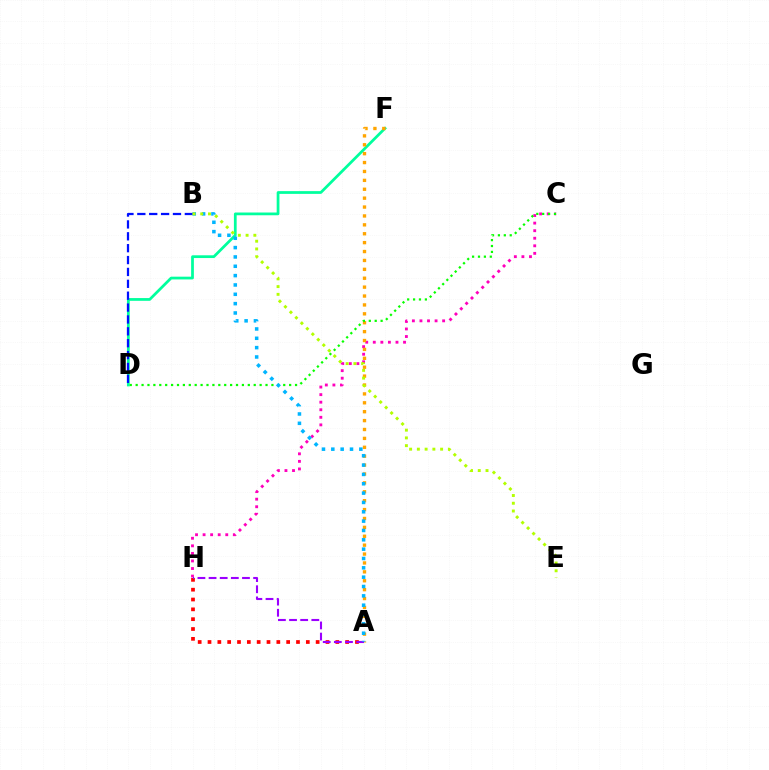{('D', 'F'): [{'color': '#00ff9d', 'line_style': 'solid', 'thickness': 1.98}], ('B', 'D'): [{'color': '#0010ff', 'line_style': 'dashed', 'thickness': 1.61}], ('C', 'H'): [{'color': '#ff00bd', 'line_style': 'dotted', 'thickness': 2.05}], ('A', 'H'): [{'color': '#ff0000', 'line_style': 'dotted', 'thickness': 2.67}, {'color': '#9b00ff', 'line_style': 'dashed', 'thickness': 1.51}], ('A', 'F'): [{'color': '#ffa500', 'line_style': 'dotted', 'thickness': 2.42}], ('C', 'D'): [{'color': '#08ff00', 'line_style': 'dotted', 'thickness': 1.6}], ('A', 'B'): [{'color': '#00b5ff', 'line_style': 'dotted', 'thickness': 2.54}], ('B', 'E'): [{'color': '#b3ff00', 'line_style': 'dotted', 'thickness': 2.11}]}